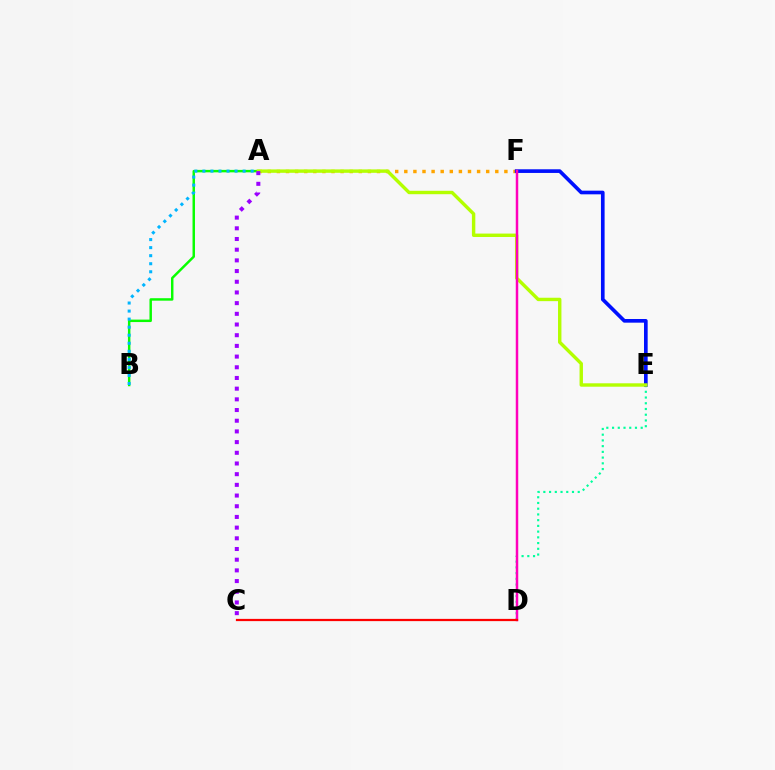{('A', 'F'): [{'color': '#ffa500', 'line_style': 'dotted', 'thickness': 2.47}], ('D', 'E'): [{'color': '#00ff9d', 'line_style': 'dotted', 'thickness': 1.56}], ('A', 'B'): [{'color': '#08ff00', 'line_style': 'solid', 'thickness': 1.77}, {'color': '#00b5ff', 'line_style': 'dotted', 'thickness': 2.19}], ('E', 'F'): [{'color': '#0010ff', 'line_style': 'solid', 'thickness': 2.63}], ('A', 'E'): [{'color': '#b3ff00', 'line_style': 'solid', 'thickness': 2.45}], ('A', 'C'): [{'color': '#9b00ff', 'line_style': 'dotted', 'thickness': 2.9}], ('D', 'F'): [{'color': '#ff00bd', 'line_style': 'solid', 'thickness': 1.78}], ('C', 'D'): [{'color': '#ff0000', 'line_style': 'solid', 'thickness': 1.61}]}